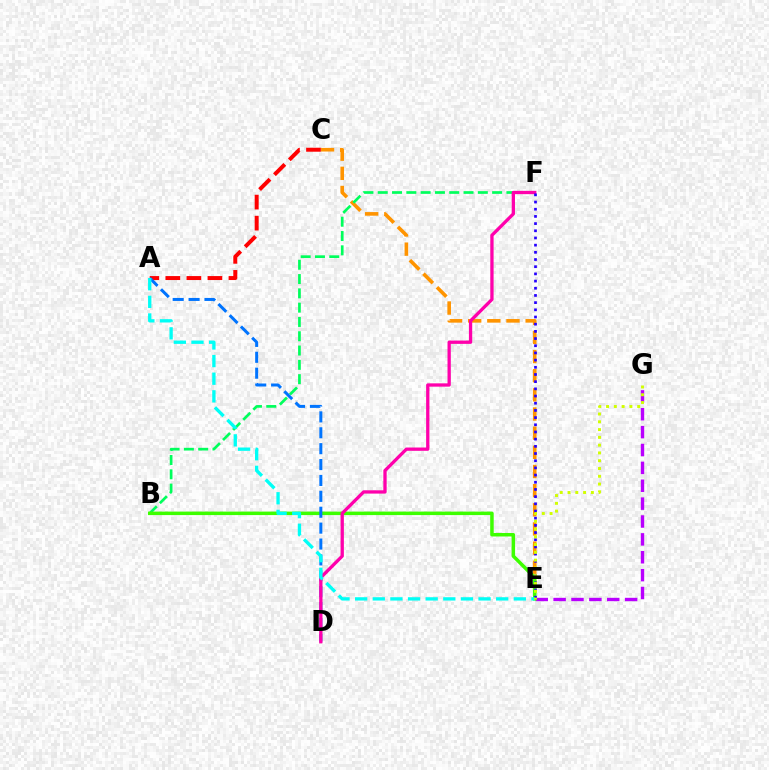{('C', 'E'): [{'color': '#ff9400', 'line_style': 'dashed', 'thickness': 2.6}], ('A', 'C'): [{'color': '#ff0000', 'line_style': 'dashed', 'thickness': 2.86}], ('E', 'G'): [{'color': '#b900ff', 'line_style': 'dashed', 'thickness': 2.43}, {'color': '#d1ff00', 'line_style': 'dotted', 'thickness': 2.11}], ('B', 'F'): [{'color': '#00ff5c', 'line_style': 'dashed', 'thickness': 1.94}], ('B', 'E'): [{'color': '#3dff00', 'line_style': 'solid', 'thickness': 2.52}], ('A', 'D'): [{'color': '#0074ff', 'line_style': 'dashed', 'thickness': 2.16}], ('D', 'F'): [{'color': '#ff00ac', 'line_style': 'solid', 'thickness': 2.38}], ('E', 'F'): [{'color': '#2500ff', 'line_style': 'dotted', 'thickness': 1.95}], ('A', 'E'): [{'color': '#00fff6', 'line_style': 'dashed', 'thickness': 2.39}]}